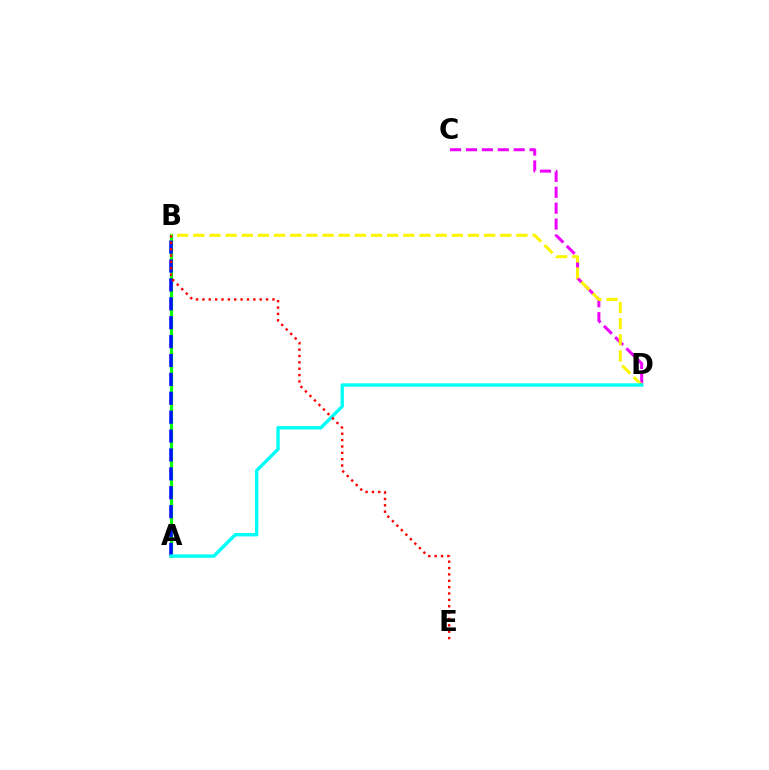{('C', 'D'): [{'color': '#ee00ff', 'line_style': 'dashed', 'thickness': 2.16}], ('A', 'B'): [{'color': '#08ff00', 'line_style': 'solid', 'thickness': 2.29}, {'color': '#0010ff', 'line_style': 'dashed', 'thickness': 2.57}], ('B', 'D'): [{'color': '#fcf500', 'line_style': 'dashed', 'thickness': 2.19}], ('A', 'D'): [{'color': '#00fff6', 'line_style': 'solid', 'thickness': 2.44}], ('B', 'E'): [{'color': '#ff0000', 'line_style': 'dotted', 'thickness': 1.73}]}